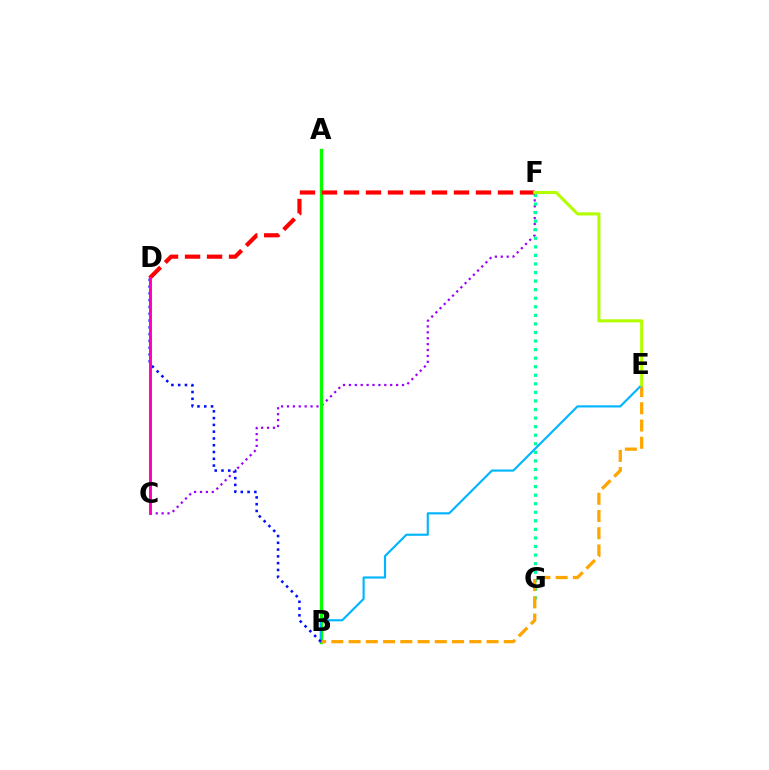{('C', 'F'): [{'color': '#9b00ff', 'line_style': 'dotted', 'thickness': 1.6}], ('A', 'B'): [{'color': '#08ff00', 'line_style': 'solid', 'thickness': 2.39}], ('F', 'G'): [{'color': '#00ff9d', 'line_style': 'dotted', 'thickness': 2.33}], ('B', 'E'): [{'color': '#ffa500', 'line_style': 'dashed', 'thickness': 2.34}, {'color': '#00b5ff', 'line_style': 'solid', 'thickness': 1.54}], ('D', 'F'): [{'color': '#ff0000', 'line_style': 'dashed', 'thickness': 2.99}], ('B', 'D'): [{'color': '#0010ff', 'line_style': 'dotted', 'thickness': 1.84}], ('E', 'F'): [{'color': '#b3ff00', 'line_style': 'solid', 'thickness': 2.21}], ('C', 'D'): [{'color': '#ff00bd', 'line_style': 'solid', 'thickness': 2.1}]}